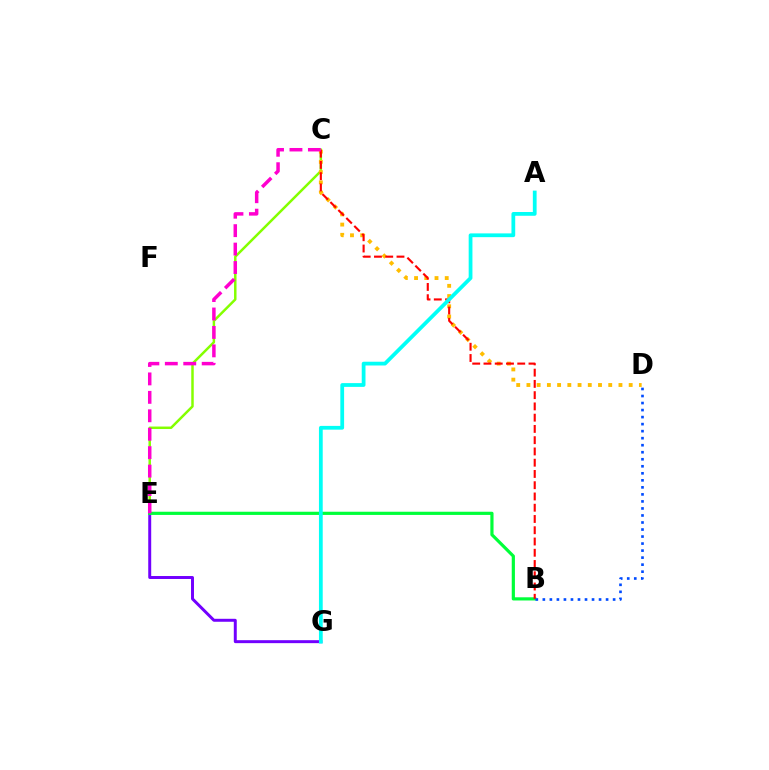{('C', 'E'): [{'color': '#84ff00', 'line_style': 'solid', 'thickness': 1.79}, {'color': '#ff00cf', 'line_style': 'dashed', 'thickness': 2.51}], ('C', 'D'): [{'color': '#ffbd00', 'line_style': 'dotted', 'thickness': 2.78}], ('E', 'G'): [{'color': '#7200ff', 'line_style': 'solid', 'thickness': 2.13}], ('B', 'E'): [{'color': '#00ff39', 'line_style': 'solid', 'thickness': 2.29}], ('B', 'C'): [{'color': '#ff0000', 'line_style': 'dashed', 'thickness': 1.53}], ('B', 'D'): [{'color': '#004bff', 'line_style': 'dotted', 'thickness': 1.91}], ('A', 'G'): [{'color': '#00fff6', 'line_style': 'solid', 'thickness': 2.71}]}